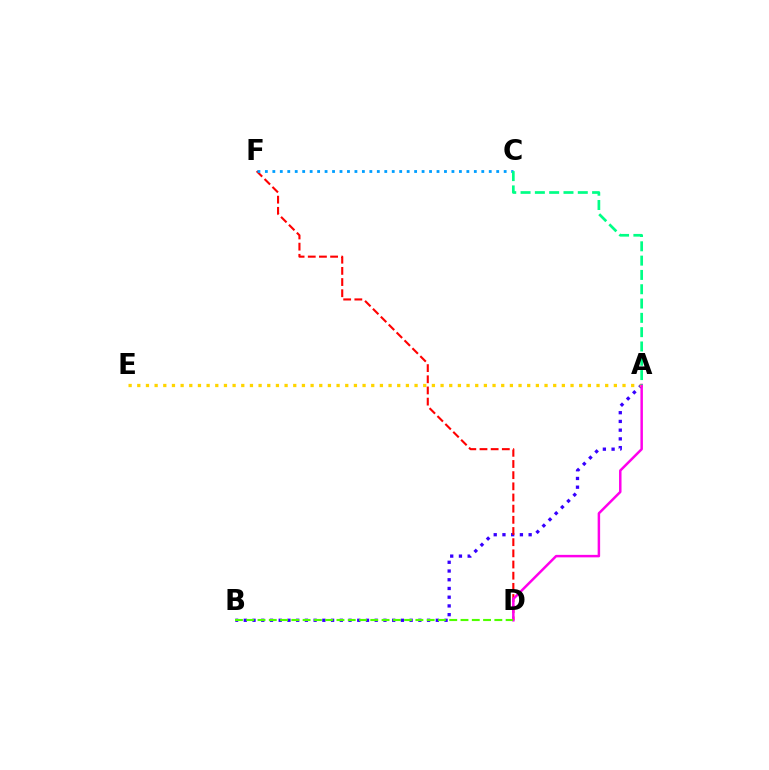{('A', 'B'): [{'color': '#3700ff', 'line_style': 'dotted', 'thickness': 2.37}], ('A', 'E'): [{'color': '#ffd500', 'line_style': 'dotted', 'thickness': 2.35}], ('D', 'F'): [{'color': '#ff0000', 'line_style': 'dashed', 'thickness': 1.52}], ('A', 'D'): [{'color': '#ff00ed', 'line_style': 'solid', 'thickness': 1.79}], ('C', 'F'): [{'color': '#009eff', 'line_style': 'dotted', 'thickness': 2.03}], ('B', 'D'): [{'color': '#4fff00', 'line_style': 'dashed', 'thickness': 1.53}], ('A', 'C'): [{'color': '#00ff86', 'line_style': 'dashed', 'thickness': 1.94}]}